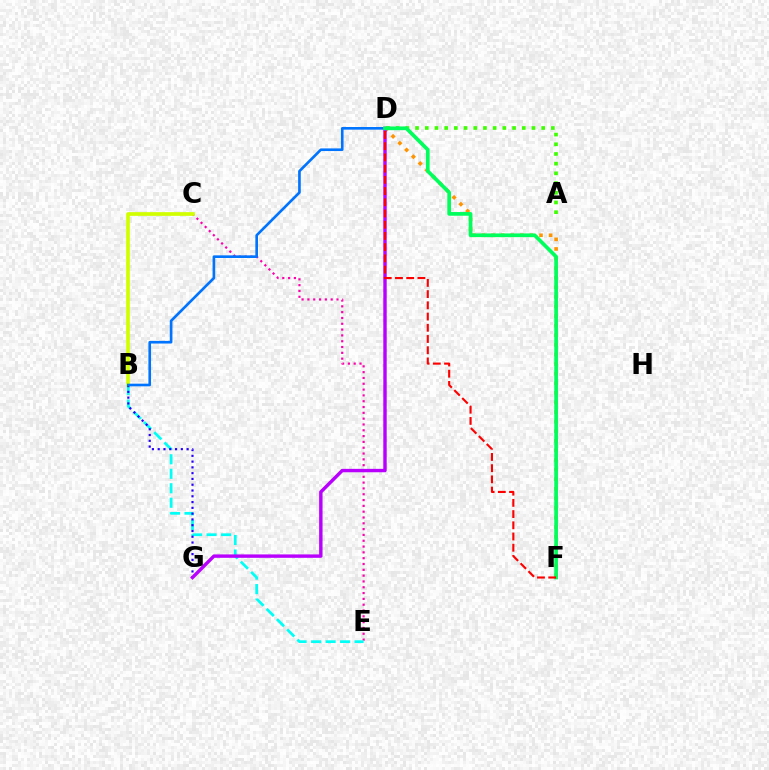{('D', 'F'): [{'color': '#ff9400', 'line_style': 'dotted', 'thickness': 2.61}, {'color': '#00ff5c', 'line_style': 'solid', 'thickness': 2.66}, {'color': '#ff0000', 'line_style': 'dashed', 'thickness': 1.52}], ('C', 'E'): [{'color': '#ff00ac', 'line_style': 'dotted', 'thickness': 1.58}], ('B', 'C'): [{'color': '#d1ff00', 'line_style': 'solid', 'thickness': 2.67}], ('B', 'E'): [{'color': '#00fff6', 'line_style': 'dashed', 'thickness': 1.97}], ('B', 'G'): [{'color': '#2500ff', 'line_style': 'dotted', 'thickness': 1.57}], ('D', 'G'): [{'color': '#b900ff', 'line_style': 'solid', 'thickness': 2.45}], ('B', 'D'): [{'color': '#0074ff', 'line_style': 'solid', 'thickness': 1.9}], ('A', 'D'): [{'color': '#3dff00', 'line_style': 'dotted', 'thickness': 2.64}]}